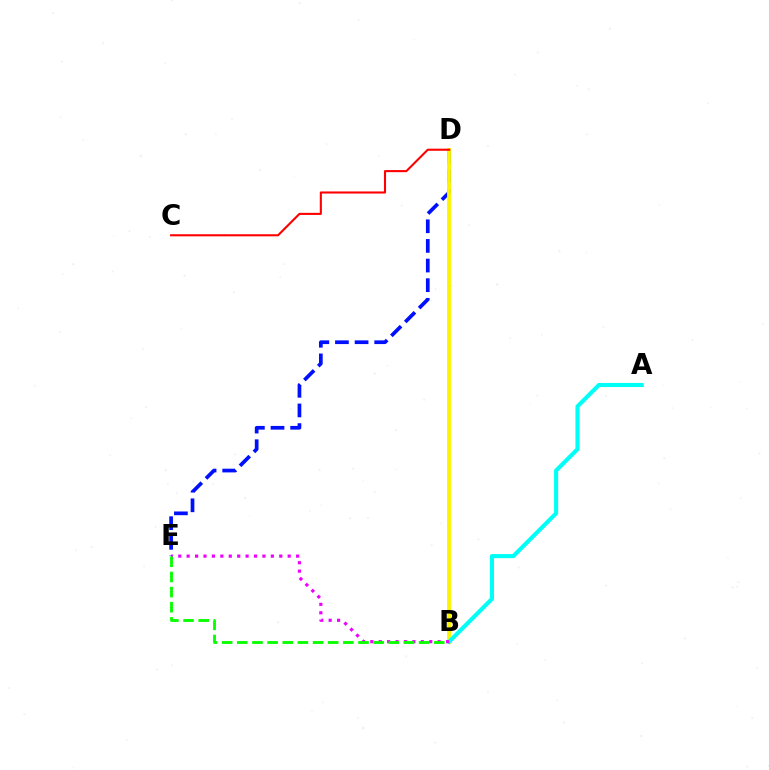{('D', 'E'): [{'color': '#0010ff', 'line_style': 'dashed', 'thickness': 2.67}], ('B', 'D'): [{'color': '#fcf500', 'line_style': 'solid', 'thickness': 2.76}], ('A', 'B'): [{'color': '#00fff6', 'line_style': 'solid', 'thickness': 2.95}], ('B', 'E'): [{'color': '#ee00ff', 'line_style': 'dotted', 'thickness': 2.29}, {'color': '#08ff00', 'line_style': 'dashed', 'thickness': 2.06}], ('C', 'D'): [{'color': '#ff0000', 'line_style': 'solid', 'thickness': 1.51}]}